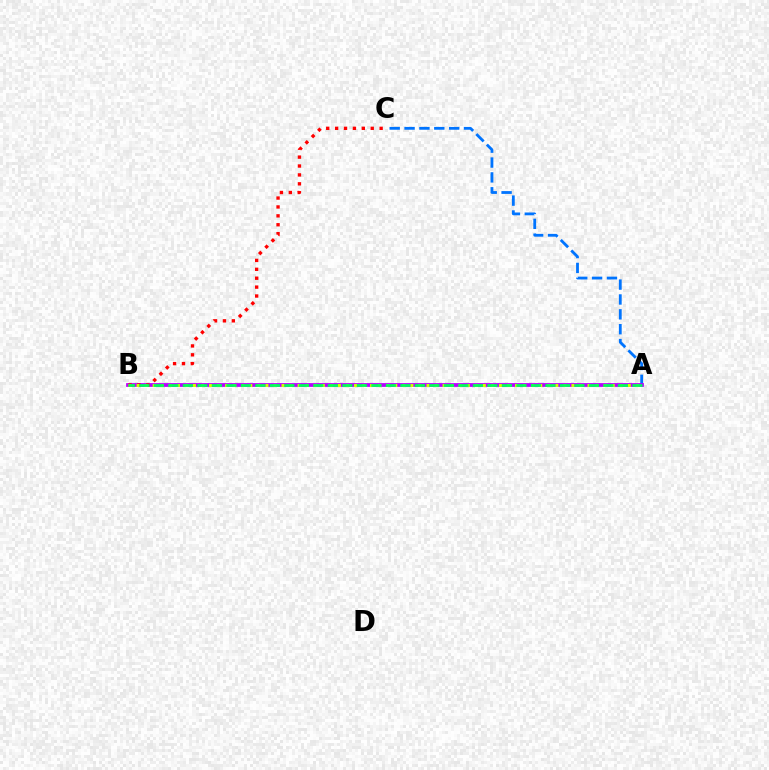{('A', 'C'): [{'color': '#0074ff', 'line_style': 'dashed', 'thickness': 2.02}], ('A', 'B'): [{'color': '#b900ff', 'line_style': 'solid', 'thickness': 2.72}, {'color': '#d1ff00', 'line_style': 'dotted', 'thickness': 2.19}, {'color': '#00ff5c', 'line_style': 'dashed', 'thickness': 1.97}], ('B', 'C'): [{'color': '#ff0000', 'line_style': 'dotted', 'thickness': 2.42}]}